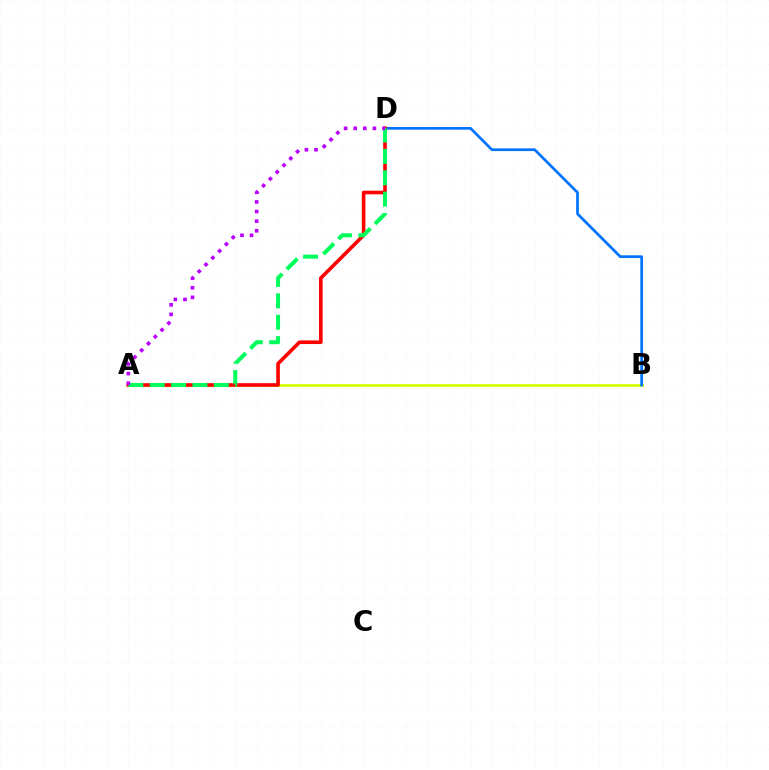{('A', 'B'): [{'color': '#d1ff00', 'line_style': 'solid', 'thickness': 1.97}], ('B', 'D'): [{'color': '#0074ff', 'line_style': 'solid', 'thickness': 1.97}], ('A', 'D'): [{'color': '#ff0000', 'line_style': 'solid', 'thickness': 2.61}, {'color': '#00ff5c', 'line_style': 'dashed', 'thickness': 2.91}, {'color': '#b900ff', 'line_style': 'dotted', 'thickness': 2.61}]}